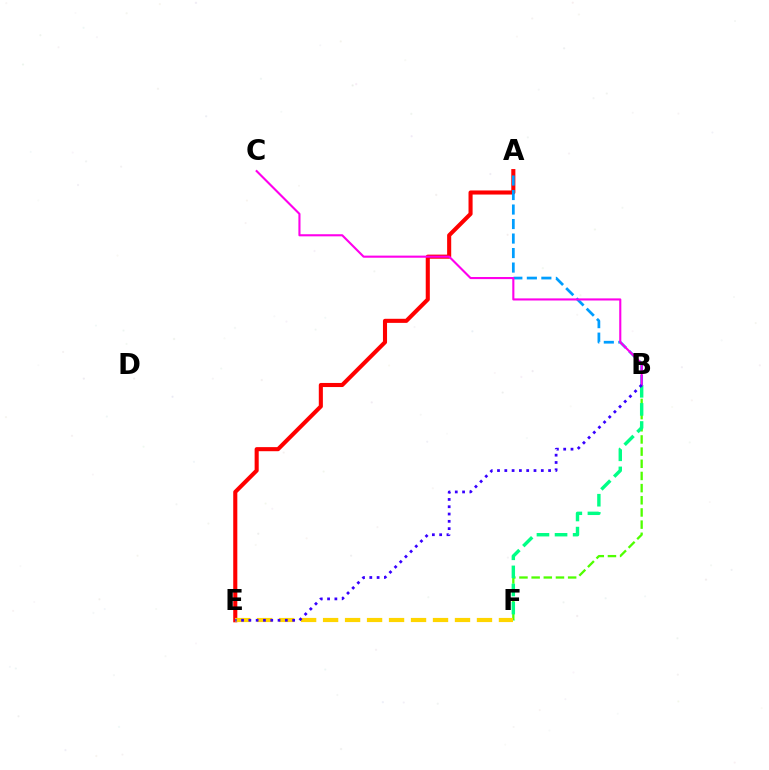{('B', 'F'): [{'color': '#4fff00', 'line_style': 'dashed', 'thickness': 1.65}, {'color': '#00ff86', 'line_style': 'dashed', 'thickness': 2.46}], ('A', 'E'): [{'color': '#ff0000', 'line_style': 'solid', 'thickness': 2.94}], ('A', 'B'): [{'color': '#009eff', 'line_style': 'dashed', 'thickness': 1.97}], ('B', 'C'): [{'color': '#ff00ed', 'line_style': 'solid', 'thickness': 1.52}], ('E', 'F'): [{'color': '#ffd500', 'line_style': 'dashed', 'thickness': 2.99}], ('B', 'E'): [{'color': '#3700ff', 'line_style': 'dotted', 'thickness': 1.98}]}